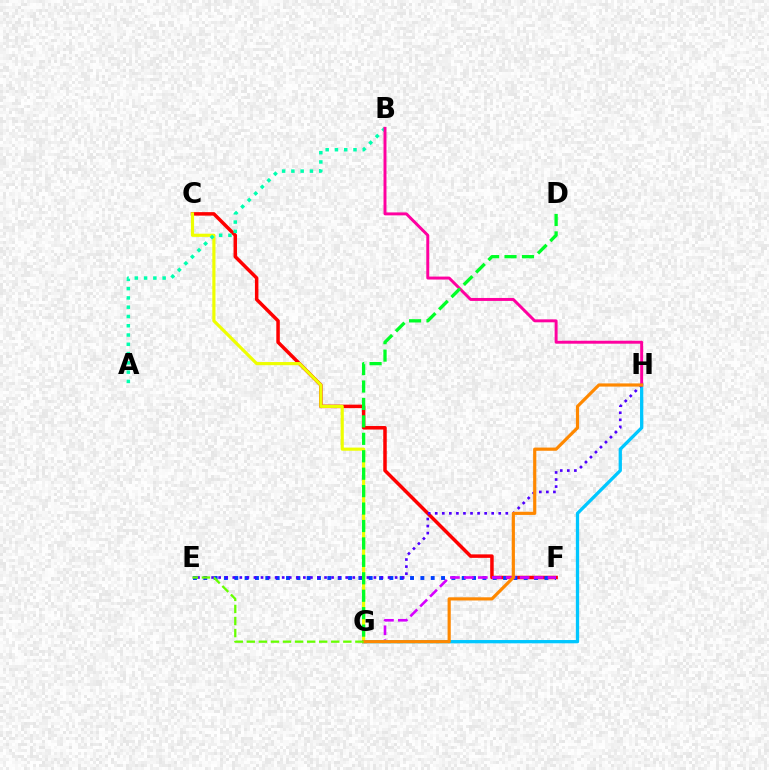{('C', 'F'): [{'color': '#ff0000', 'line_style': 'solid', 'thickness': 2.52}], ('E', 'F'): [{'color': '#003fff', 'line_style': 'dotted', 'thickness': 2.81}], ('F', 'G'): [{'color': '#d600ff', 'line_style': 'dashed', 'thickness': 1.89}], ('C', 'G'): [{'color': '#eeff00', 'line_style': 'solid', 'thickness': 2.27}], ('G', 'H'): [{'color': '#00c7ff', 'line_style': 'solid', 'thickness': 2.36}, {'color': '#ff8800', 'line_style': 'solid', 'thickness': 2.29}], ('A', 'B'): [{'color': '#00ffaf', 'line_style': 'dotted', 'thickness': 2.52}], ('E', 'H'): [{'color': '#4f00ff', 'line_style': 'dotted', 'thickness': 1.92}], ('B', 'H'): [{'color': '#ff00a0', 'line_style': 'solid', 'thickness': 2.13}], ('E', 'G'): [{'color': '#66ff00', 'line_style': 'dashed', 'thickness': 1.64}], ('D', 'G'): [{'color': '#00ff27', 'line_style': 'dashed', 'thickness': 2.37}]}